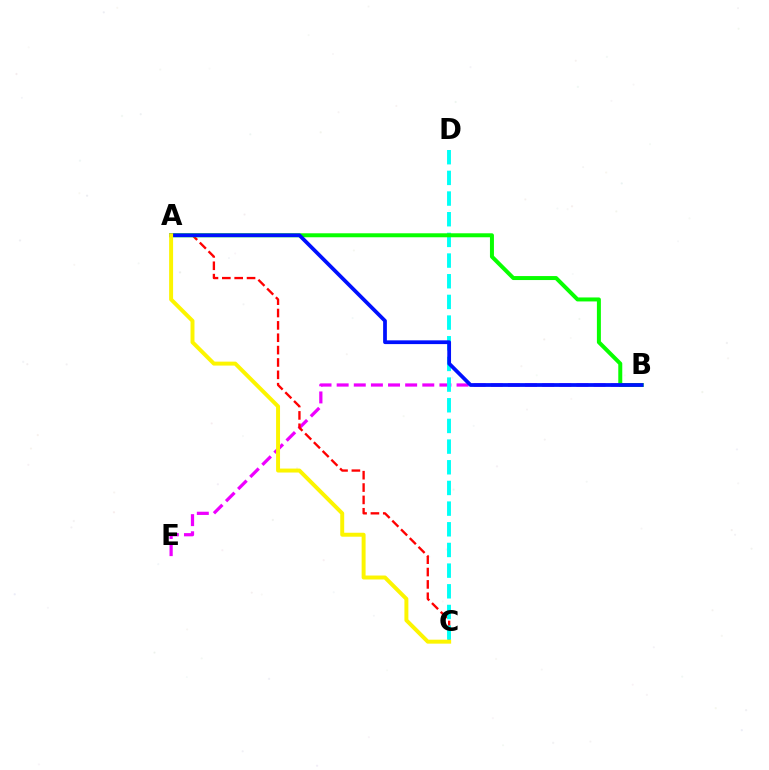{('B', 'E'): [{'color': '#ee00ff', 'line_style': 'dashed', 'thickness': 2.33}], ('A', 'C'): [{'color': '#ff0000', 'line_style': 'dashed', 'thickness': 1.68}, {'color': '#fcf500', 'line_style': 'solid', 'thickness': 2.85}], ('C', 'D'): [{'color': '#00fff6', 'line_style': 'dashed', 'thickness': 2.81}], ('A', 'B'): [{'color': '#08ff00', 'line_style': 'solid', 'thickness': 2.87}, {'color': '#0010ff', 'line_style': 'solid', 'thickness': 2.7}]}